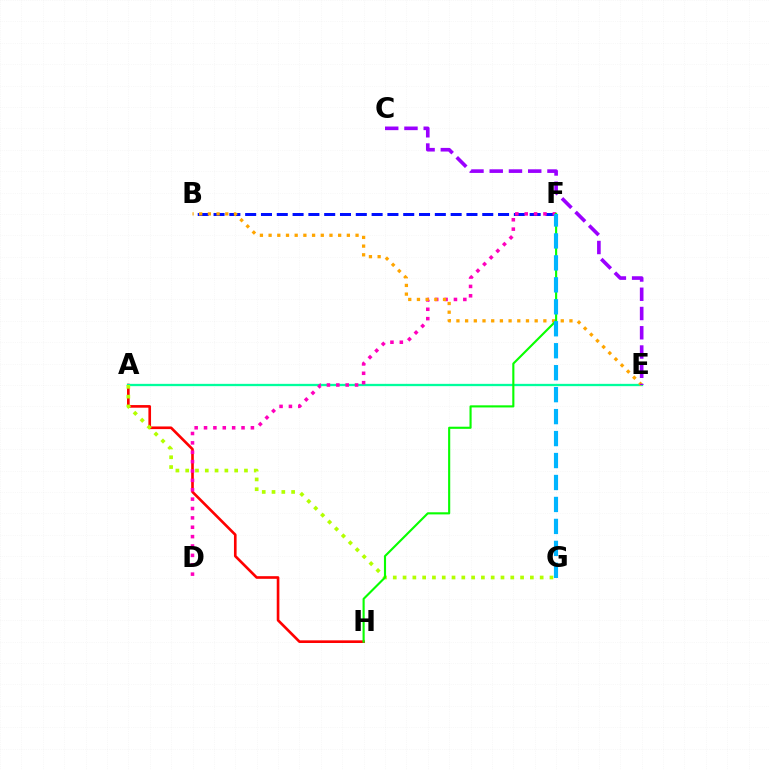{('A', 'H'): [{'color': '#ff0000', 'line_style': 'solid', 'thickness': 1.9}], ('A', 'E'): [{'color': '#00ff9d', 'line_style': 'solid', 'thickness': 1.66}], ('B', 'F'): [{'color': '#0010ff', 'line_style': 'dashed', 'thickness': 2.15}], ('D', 'F'): [{'color': '#ff00bd', 'line_style': 'dotted', 'thickness': 2.55}], ('B', 'E'): [{'color': '#ffa500', 'line_style': 'dotted', 'thickness': 2.36}], ('A', 'G'): [{'color': '#b3ff00', 'line_style': 'dotted', 'thickness': 2.66}], ('C', 'E'): [{'color': '#9b00ff', 'line_style': 'dashed', 'thickness': 2.62}], ('F', 'H'): [{'color': '#08ff00', 'line_style': 'solid', 'thickness': 1.53}], ('F', 'G'): [{'color': '#00b5ff', 'line_style': 'dashed', 'thickness': 2.98}]}